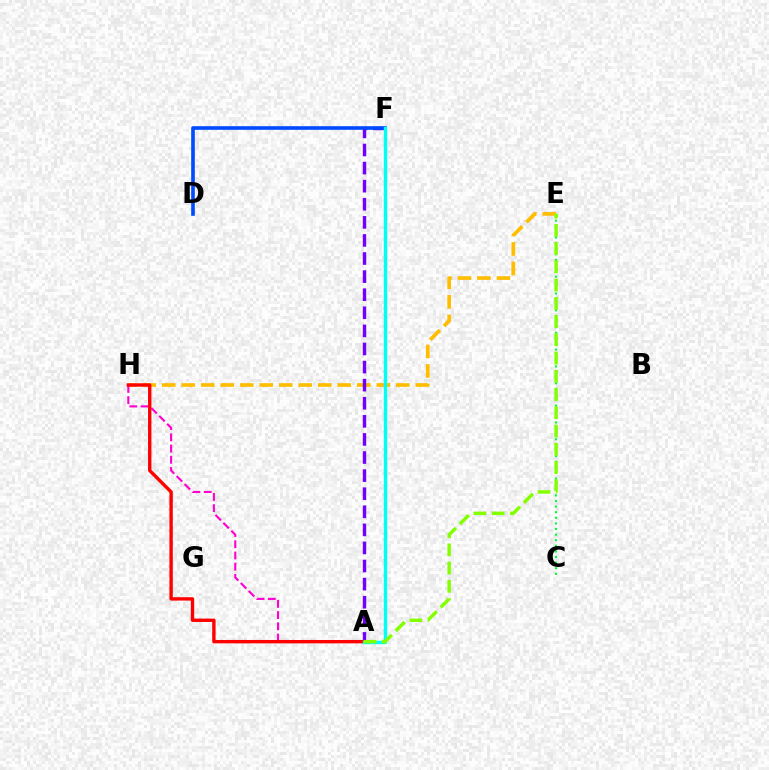{('E', 'H'): [{'color': '#ffbd00', 'line_style': 'dashed', 'thickness': 2.65}], ('C', 'E'): [{'color': '#00ff39', 'line_style': 'dotted', 'thickness': 1.52}], ('A', 'F'): [{'color': '#7200ff', 'line_style': 'dashed', 'thickness': 2.46}, {'color': '#00fff6', 'line_style': 'solid', 'thickness': 2.44}], ('D', 'F'): [{'color': '#004bff', 'line_style': 'solid', 'thickness': 2.62}], ('A', 'H'): [{'color': '#ff00cf', 'line_style': 'dashed', 'thickness': 1.53}, {'color': '#ff0000', 'line_style': 'solid', 'thickness': 2.43}], ('A', 'E'): [{'color': '#84ff00', 'line_style': 'dashed', 'thickness': 2.48}]}